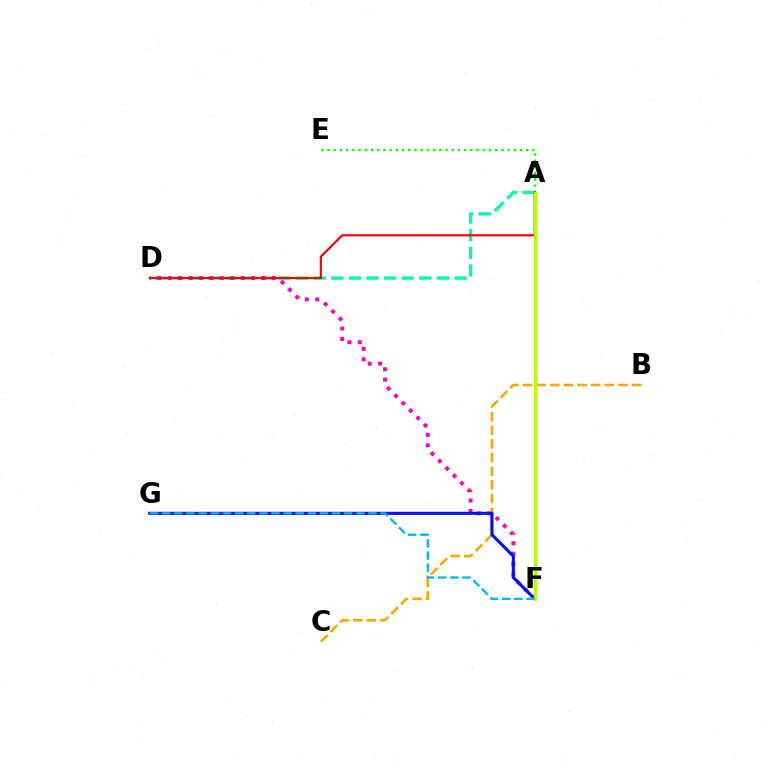{('A', 'D'): [{'color': '#00ff9d', 'line_style': 'dashed', 'thickness': 2.39}, {'color': '#ff0000', 'line_style': 'solid', 'thickness': 1.57}], ('A', 'E'): [{'color': '#08ff00', 'line_style': 'dotted', 'thickness': 1.69}], ('B', 'C'): [{'color': '#ffa500', 'line_style': 'dashed', 'thickness': 1.85}], ('A', 'F'): [{'color': '#9b00ff', 'line_style': 'dotted', 'thickness': 2.13}, {'color': '#b3ff00', 'line_style': 'solid', 'thickness': 2.23}], ('D', 'F'): [{'color': '#ff00bd', 'line_style': 'dotted', 'thickness': 2.83}], ('F', 'G'): [{'color': '#0010ff', 'line_style': 'solid', 'thickness': 2.22}, {'color': '#00b5ff', 'line_style': 'dashed', 'thickness': 1.65}]}